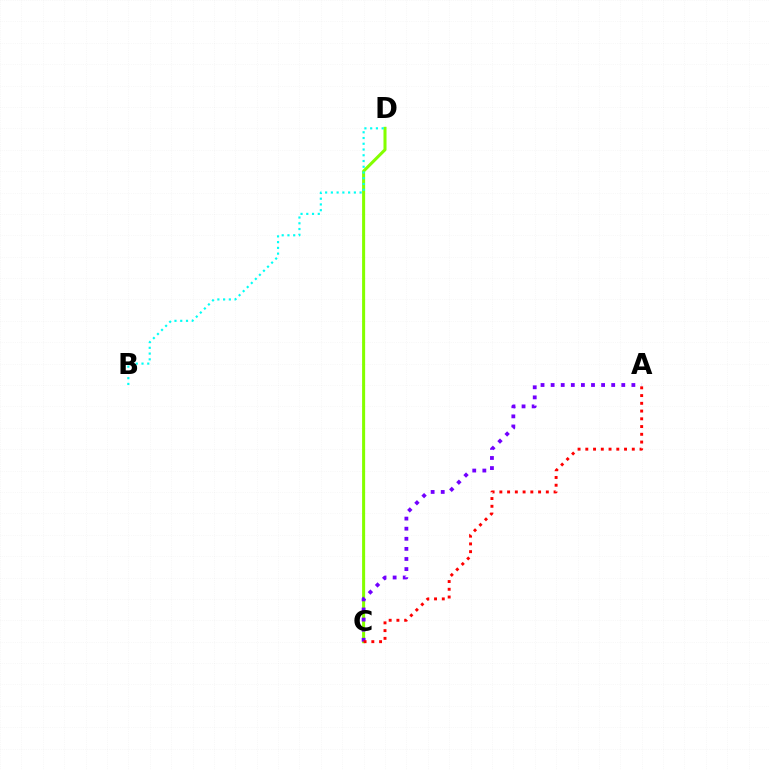{('C', 'D'): [{'color': '#84ff00', 'line_style': 'solid', 'thickness': 2.19}], ('B', 'D'): [{'color': '#00fff6', 'line_style': 'dotted', 'thickness': 1.56}], ('A', 'C'): [{'color': '#7200ff', 'line_style': 'dotted', 'thickness': 2.74}, {'color': '#ff0000', 'line_style': 'dotted', 'thickness': 2.1}]}